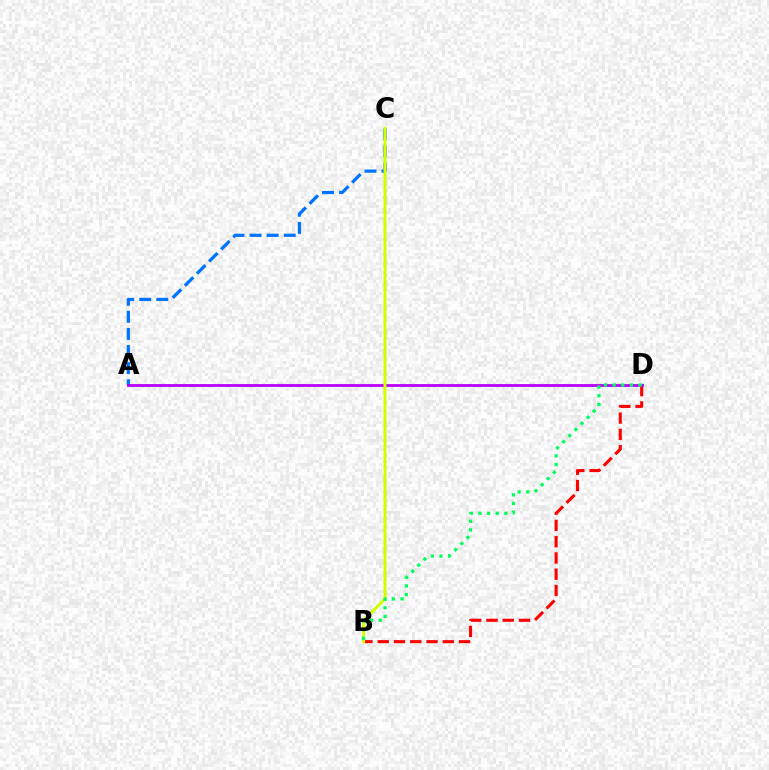{('A', 'C'): [{'color': '#0074ff', 'line_style': 'dashed', 'thickness': 2.33}], ('B', 'D'): [{'color': '#ff0000', 'line_style': 'dashed', 'thickness': 2.21}, {'color': '#00ff5c', 'line_style': 'dotted', 'thickness': 2.35}], ('A', 'D'): [{'color': '#b900ff', 'line_style': 'solid', 'thickness': 2.02}], ('B', 'C'): [{'color': '#d1ff00', 'line_style': 'solid', 'thickness': 2.13}]}